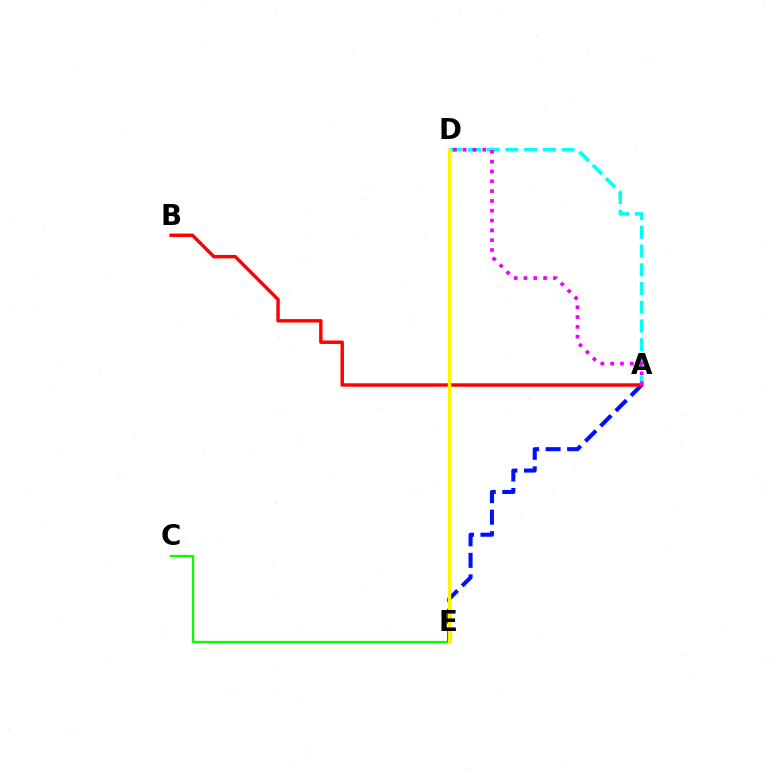{('A', 'D'): [{'color': '#00fff6', 'line_style': 'dashed', 'thickness': 2.54}, {'color': '#ee00ff', 'line_style': 'dotted', 'thickness': 2.67}], ('C', 'E'): [{'color': '#08ff00', 'line_style': 'solid', 'thickness': 1.64}], ('A', 'E'): [{'color': '#0010ff', 'line_style': 'dashed', 'thickness': 2.92}], ('A', 'B'): [{'color': '#ff0000', 'line_style': 'solid', 'thickness': 2.47}], ('D', 'E'): [{'color': '#fcf500', 'line_style': 'solid', 'thickness': 2.42}]}